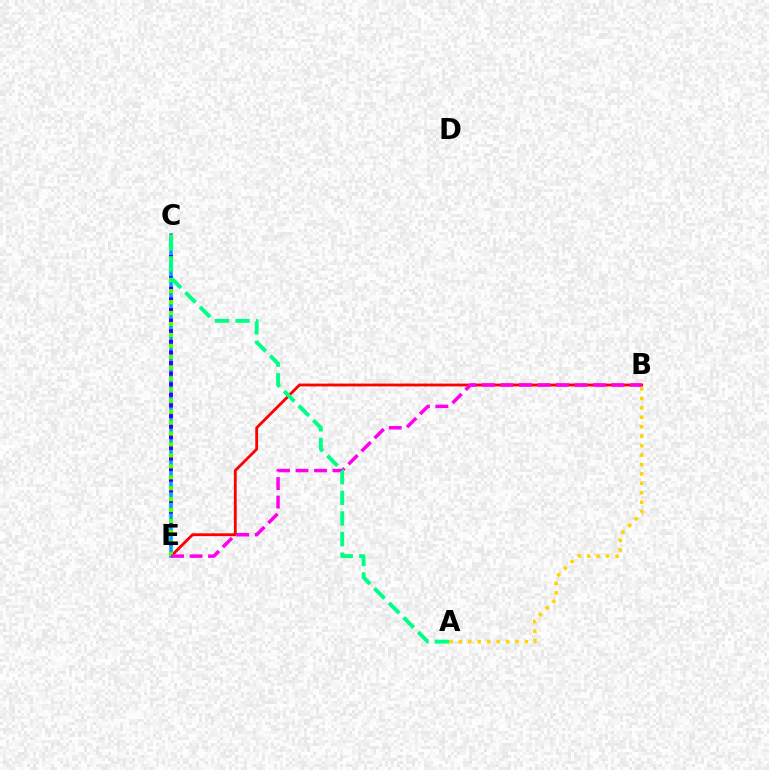{('B', 'E'): [{'color': '#ff0000', 'line_style': 'solid', 'thickness': 2.03}, {'color': '#ff00ed', 'line_style': 'dashed', 'thickness': 2.51}], ('C', 'E'): [{'color': '#009eff', 'line_style': 'solid', 'thickness': 2.55}, {'color': '#3700ff', 'line_style': 'dotted', 'thickness': 2.88}, {'color': '#4fff00', 'line_style': 'dotted', 'thickness': 2.97}], ('A', 'B'): [{'color': '#ffd500', 'line_style': 'dotted', 'thickness': 2.56}], ('A', 'C'): [{'color': '#00ff86', 'line_style': 'dashed', 'thickness': 2.8}]}